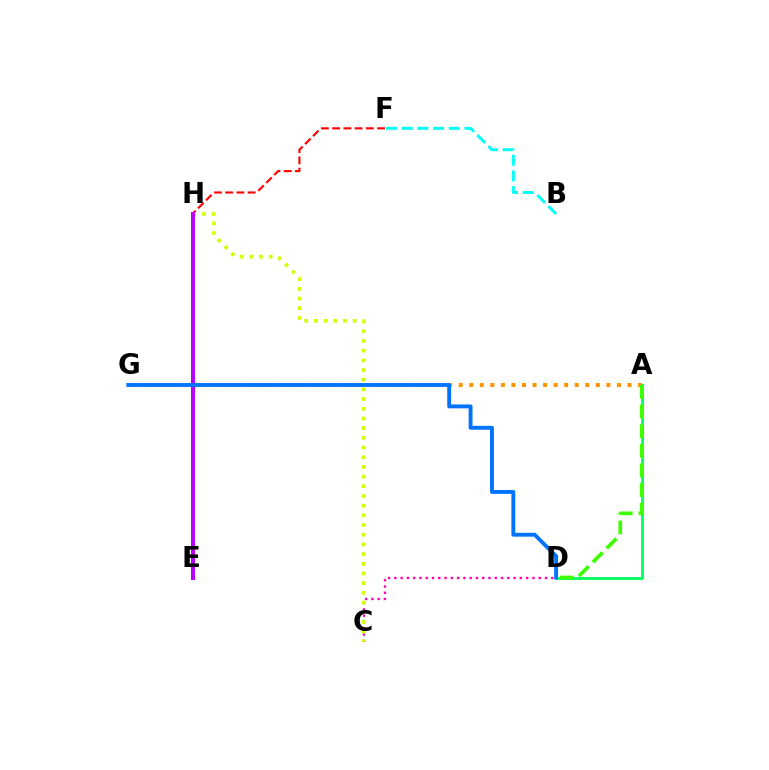{('B', 'F'): [{'color': '#00fff6', 'line_style': 'dashed', 'thickness': 2.13}], ('F', 'H'): [{'color': '#ff0000', 'line_style': 'dashed', 'thickness': 1.53}], ('A', 'G'): [{'color': '#ff9400', 'line_style': 'dotted', 'thickness': 2.87}], ('C', 'D'): [{'color': '#ff00ac', 'line_style': 'dotted', 'thickness': 1.71}], ('E', 'H'): [{'color': '#2500ff', 'line_style': 'solid', 'thickness': 2.87}, {'color': '#b900ff', 'line_style': 'solid', 'thickness': 2.9}], ('A', 'D'): [{'color': '#00ff5c', 'line_style': 'solid', 'thickness': 2.03}, {'color': '#3dff00', 'line_style': 'dashed', 'thickness': 2.67}], ('C', 'H'): [{'color': '#d1ff00', 'line_style': 'dotted', 'thickness': 2.63}], ('D', 'G'): [{'color': '#0074ff', 'line_style': 'solid', 'thickness': 2.8}]}